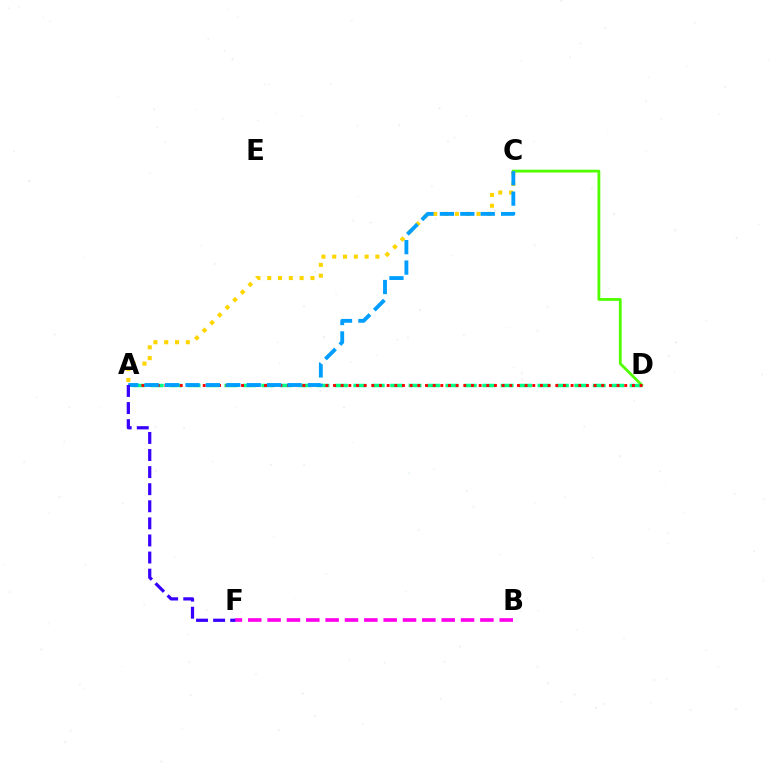{('C', 'D'): [{'color': '#4fff00', 'line_style': 'solid', 'thickness': 2.01}], ('B', 'F'): [{'color': '#ff00ed', 'line_style': 'dashed', 'thickness': 2.63}], ('A', 'D'): [{'color': '#00ff86', 'line_style': 'dashed', 'thickness': 2.5}, {'color': '#ff0000', 'line_style': 'dotted', 'thickness': 2.08}], ('A', 'C'): [{'color': '#ffd500', 'line_style': 'dotted', 'thickness': 2.93}, {'color': '#009eff', 'line_style': 'dashed', 'thickness': 2.77}], ('A', 'F'): [{'color': '#3700ff', 'line_style': 'dashed', 'thickness': 2.32}]}